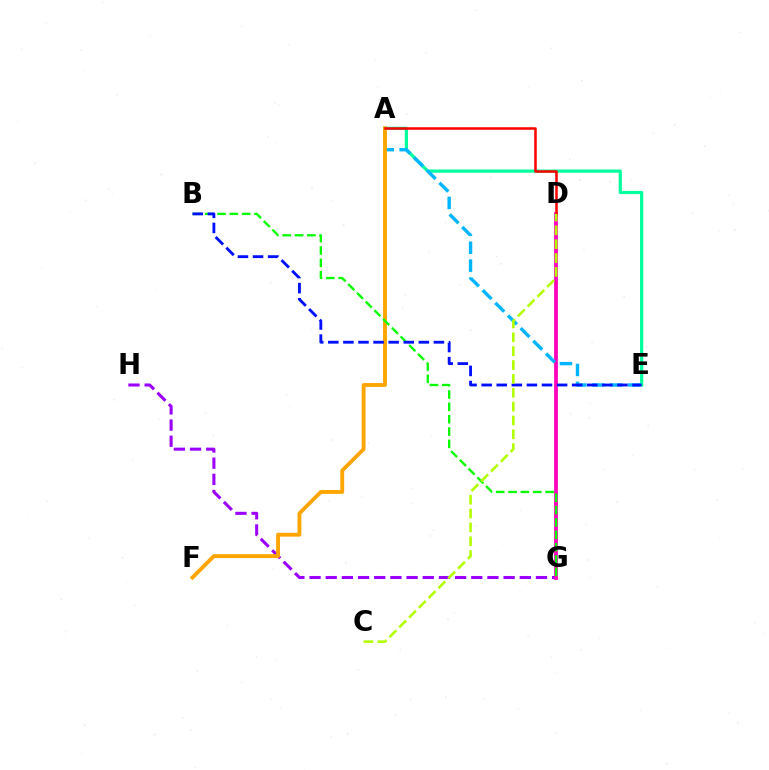{('G', 'H'): [{'color': '#9b00ff', 'line_style': 'dashed', 'thickness': 2.2}], ('D', 'G'): [{'color': '#ff00bd', 'line_style': 'solid', 'thickness': 2.72}], ('A', 'E'): [{'color': '#00ff9d', 'line_style': 'solid', 'thickness': 2.3}, {'color': '#00b5ff', 'line_style': 'dashed', 'thickness': 2.43}], ('A', 'F'): [{'color': '#ffa500', 'line_style': 'solid', 'thickness': 2.79}], ('B', 'G'): [{'color': '#08ff00', 'line_style': 'dashed', 'thickness': 1.68}], ('A', 'D'): [{'color': '#ff0000', 'line_style': 'solid', 'thickness': 1.81}], ('B', 'E'): [{'color': '#0010ff', 'line_style': 'dashed', 'thickness': 2.05}], ('C', 'D'): [{'color': '#b3ff00', 'line_style': 'dashed', 'thickness': 1.88}]}